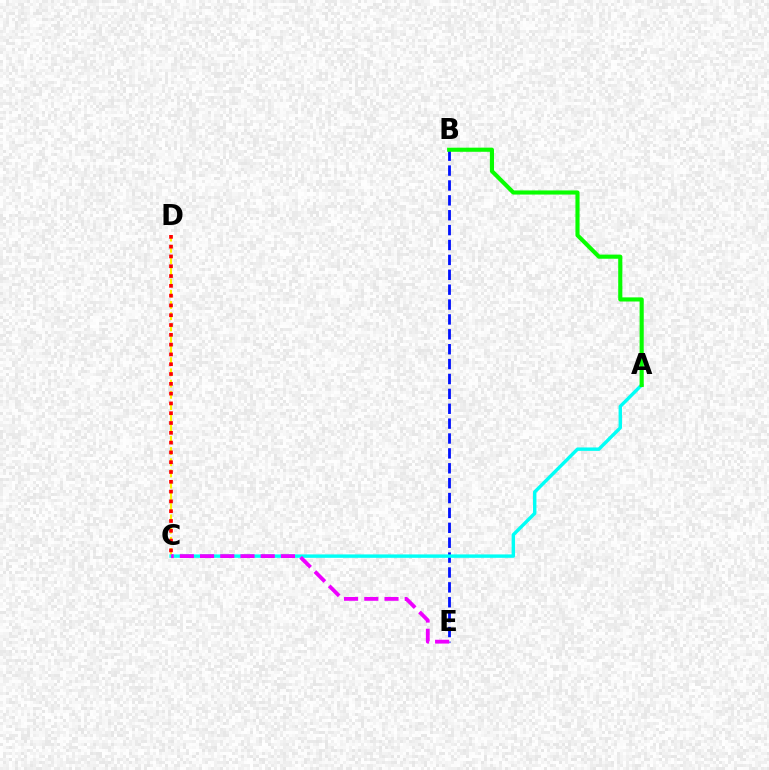{('B', 'E'): [{'color': '#0010ff', 'line_style': 'dashed', 'thickness': 2.02}], ('C', 'D'): [{'color': '#fcf500', 'line_style': 'dashed', 'thickness': 1.53}, {'color': '#ff0000', 'line_style': 'dotted', 'thickness': 2.66}], ('A', 'C'): [{'color': '#00fff6', 'line_style': 'solid', 'thickness': 2.45}], ('C', 'E'): [{'color': '#ee00ff', 'line_style': 'dashed', 'thickness': 2.75}], ('A', 'B'): [{'color': '#08ff00', 'line_style': 'solid', 'thickness': 2.97}]}